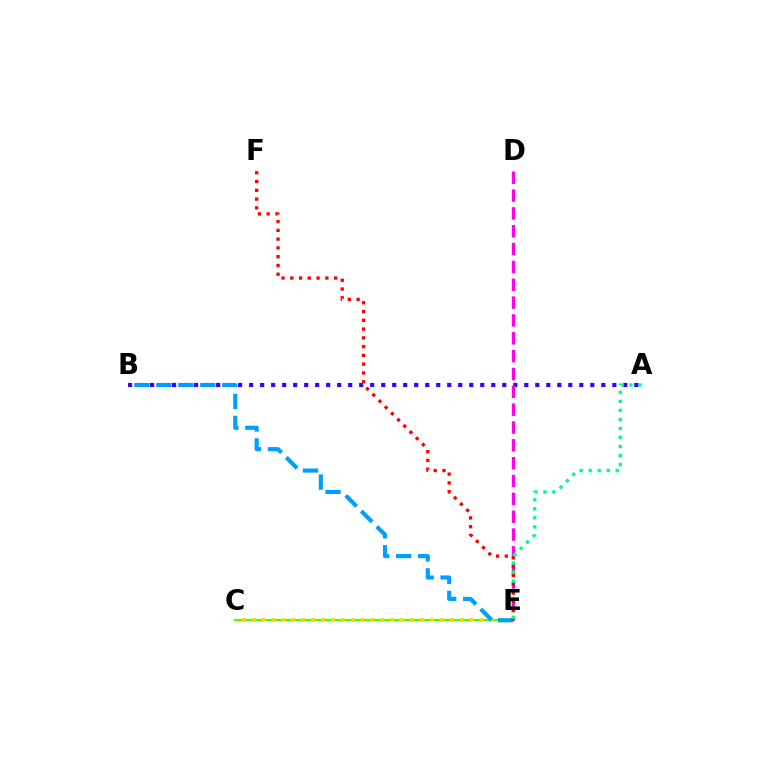{('A', 'B'): [{'color': '#3700ff', 'line_style': 'dotted', 'thickness': 2.99}], ('C', 'E'): [{'color': '#4fff00', 'line_style': 'solid', 'thickness': 1.54}, {'color': '#ffd500', 'line_style': 'dotted', 'thickness': 2.69}], ('B', 'E'): [{'color': '#009eff', 'line_style': 'dashed', 'thickness': 2.98}], ('D', 'E'): [{'color': '#ff00ed', 'line_style': 'dashed', 'thickness': 2.42}], ('E', 'F'): [{'color': '#ff0000', 'line_style': 'dotted', 'thickness': 2.38}], ('A', 'E'): [{'color': '#00ff86', 'line_style': 'dotted', 'thickness': 2.45}]}